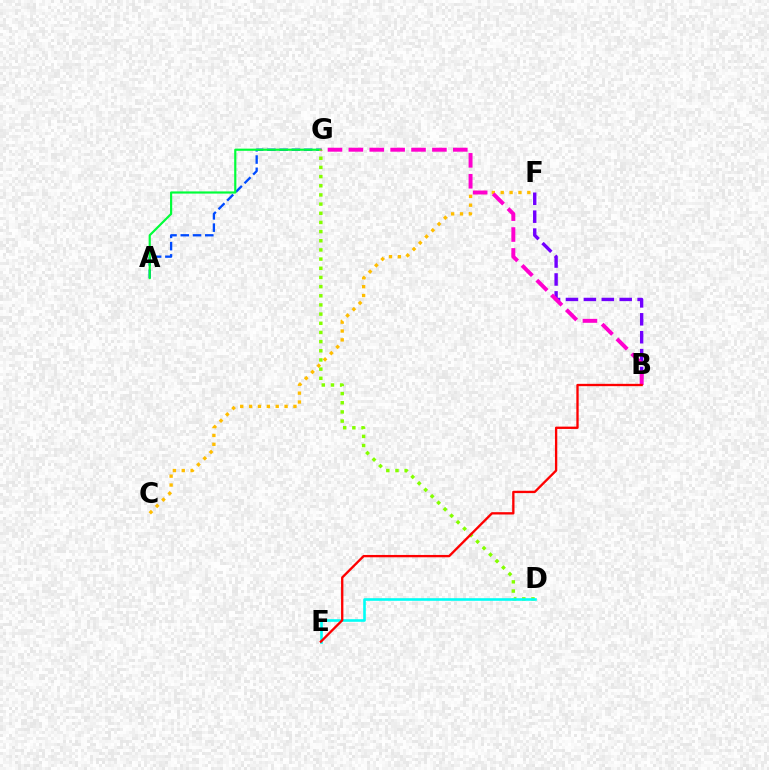{('A', 'G'): [{'color': '#004bff', 'line_style': 'dashed', 'thickness': 1.67}, {'color': '#00ff39', 'line_style': 'solid', 'thickness': 1.57}], ('B', 'F'): [{'color': '#7200ff', 'line_style': 'dashed', 'thickness': 2.43}], ('D', 'G'): [{'color': '#84ff00', 'line_style': 'dotted', 'thickness': 2.49}], ('D', 'E'): [{'color': '#00fff6', 'line_style': 'solid', 'thickness': 1.89}], ('C', 'F'): [{'color': '#ffbd00', 'line_style': 'dotted', 'thickness': 2.41}], ('B', 'G'): [{'color': '#ff00cf', 'line_style': 'dashed', 'thickness': 2.84}], ('B', 'E'): [{'color': '#ff0000', 'line_style': 'solid', 'thickness': 1.67}]}